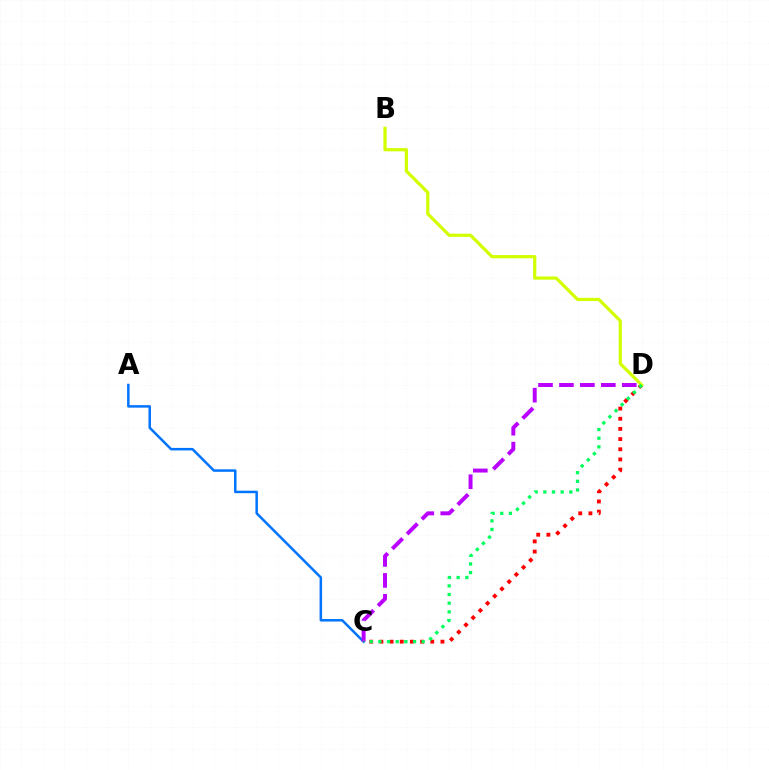{('C', 'D'): [{'color': '#ff0000', 'line_style': 'dotted', 'thickness': 2.76}, {'color': '#b900ff', 'line_style': 'dashed', 'thickness': 2.85}, {'color': '#00ff5c', 'line_style': 'dotted', 'thickness': 2.35}], ('B', 'D'): [{'color': '#d1ff00', 'line_style': 'solid', 'thickness': 2.31}], ('A', 'C'): [{'color': '#0074ff', 'line_style': 'solid', 'thickness': 1.8}]}